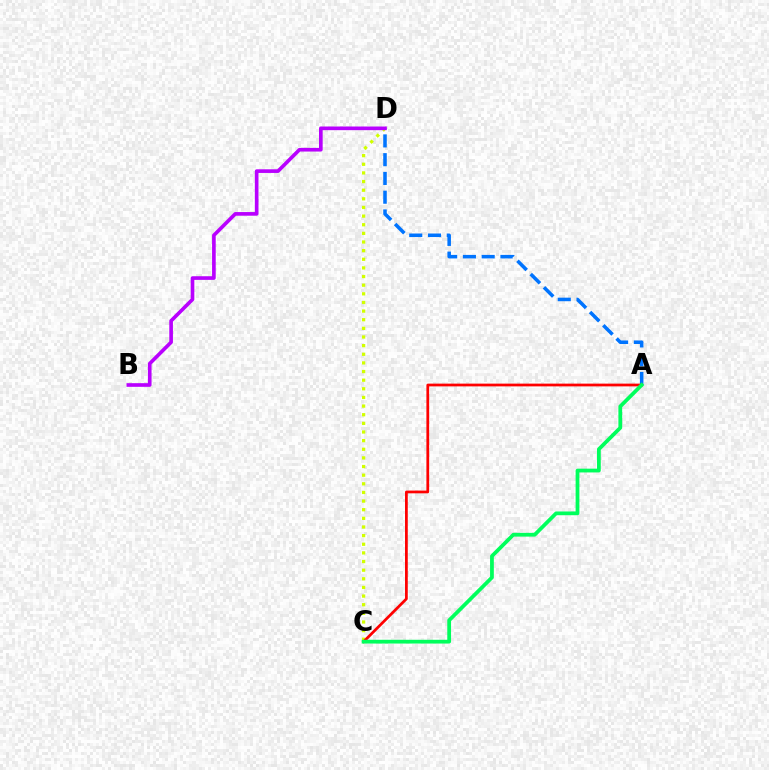{('A', 'D'): [{'color': '#0074ff', 'line_style': 'dashed', 'thickness': 2.55}], ('C', 'D'): [{'color': '#d1ff00', 'line_style': 'dotted', 'thickness': 2.35}], ('A', 'C'): [{'color': '#ff0000', 'line_style': 'solid', 'thickness': 1.98}, {'color': '#00ff5c', 'line_style': 'solid', 'thickness': 2.71}], ('B', 'D'): [{'color': '#b900ff', 'line_style': 'solid', 'thickness': 2.63}]}